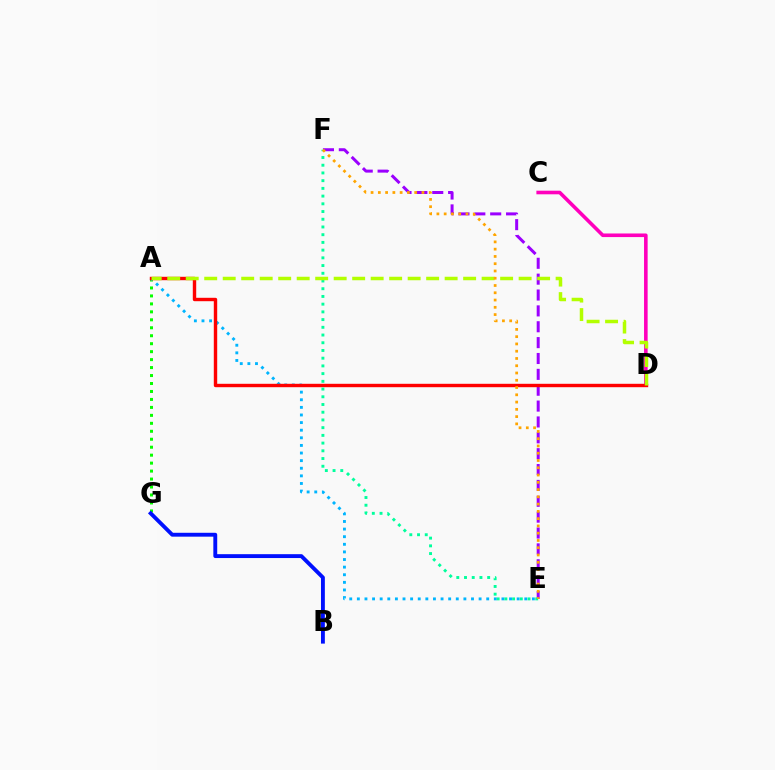{('A', 'G'): [{'color': '#08ff00', 'line_style': 'dotted', 'thickness': 2.16}], ('B', 'G'): [{'color': '#0010ff', 'line_style': 'solid', 'thickness': 2.79}], ('E', 'F'): [{'color': '#9b00ff', 'line_style': 'dashed', 'thickness': 2.16}, {'color': '#00ff9d', 'line_style': 'dotted', 'thickness': 2.1}, {'color': '#ffa500', 'line_style': 'dotted', 'thickness': 1.97}], ('C', 'D'): [{'color': '#ff00bd', 'line_style': 'solid', 'thickness': 2.59}], ('A', 'E'): [{'color': '#00b5ff', 'line_style': 'dotted', 'thickness': 2.07}], ('A', 'D'): [{'color': '#ff0000', 'line_style': 'solid', 'thickness': 2.45}, {'color': '#b3ff00', 'line_style': 'dashed', 'thickness': 2.51}]}